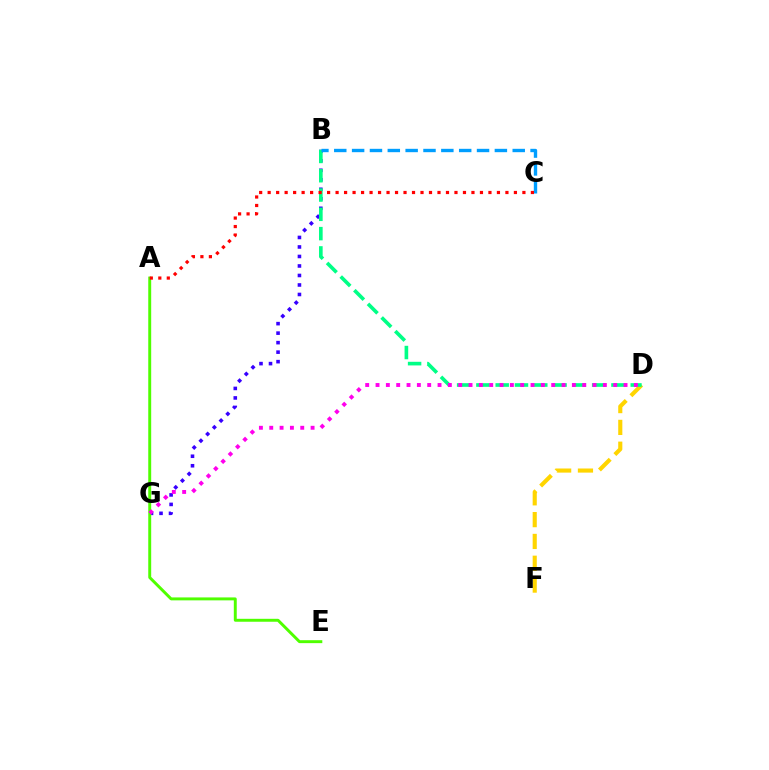{('B', 'G'): [{'color': '#3700ff', 'line_style': 'dotted', 'thickness': 2.58}], ('A', 'E'): [{'color': '#4fff00', 'line_style': 'solid', 'thickness': 2.12}], ('D', 'F'): [{'color': '#ffd500', 'line_style': 'dashed', 'thickness': 2.96}], ('B', 'D'): [{'color': '#00ff86', 'line_style': 'dashed', 'thickness': 2.62}], ('B', 'C'): [{'color': '#009eff', 'line_style': 'dashed', 'thickness': 2.42}], ('D', 'G'): [{'color': '#ff00ed', 'line_style': 'dotted', 'thickness': 2.81}], ('A', 'C'): [{'color': '#ff0000', 'line_style': 'dotted', 'thickness': 2.31}]}